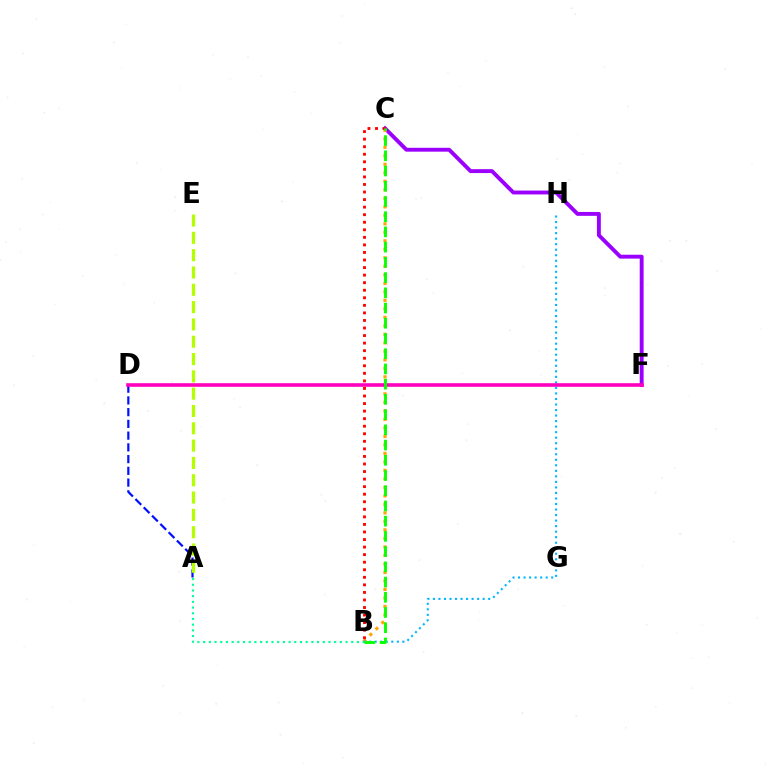{('C', 'F'): [{'color': '#9b00ff', 'line_style': 'solid', 'thickness': 2.8}], ('B', 'C'): [{'color': '#ffa500', 'line_style': 'dotted', 'thickness': 2.31}, {'color': '#ff0000', 'line_style': 'dotted', 'thickness': 2.05}, {'color': '#08ff00', 'line_style': 'dashed', 'thickness': 2.07}], ('A', 'D'): [{'color': '#0010ff', 'line_style': 'dashed', 'thickness': 1.59}], ('B', 'H'): [{'color': '#00b5ff', 'line_style': 'dotted', 'thickness': 1.5}], ('D', 'F'): [{'color': '#ff00bd', 'line_style': 'solid', 'thickness': 2.59}], ('A', 'E'): [{'color': '#b3ff00', 'line_style': 'dashed', 'thickness': 2.35}], ('A', 'B'): [{'color': '#00ff9d', 'line_style': 'dotted', 'thickness': 1.55}]}